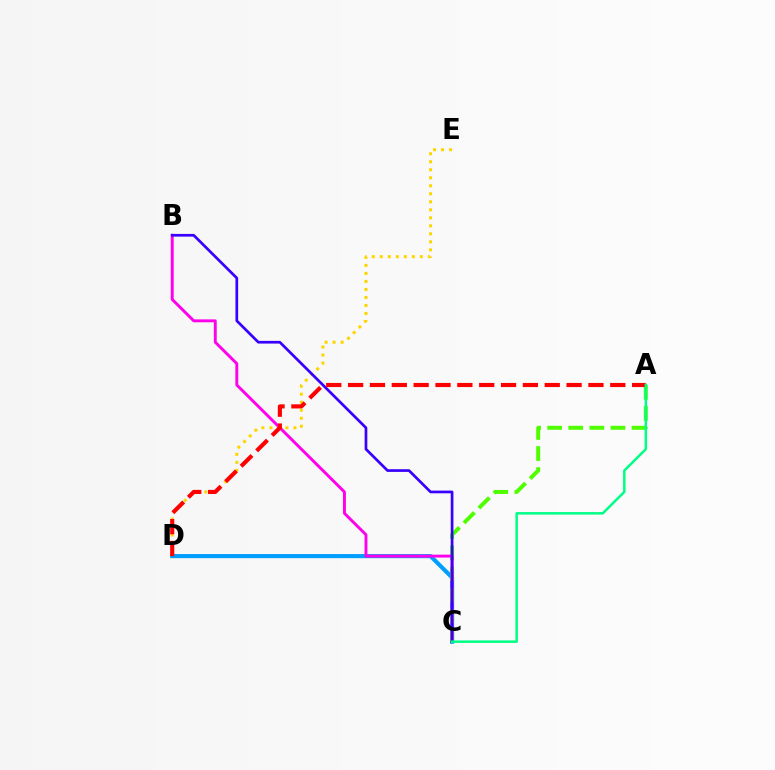{('D', 'E'): [{'color': '#ffd500', 'line_style': 'dotted', 'thickness': 2.18}], ('C', 'D'): [{'color': '#009eff', 'line_style': 'solid', 'thickness': 2.96}], ('A', 'C'): [{'color': '#4fff00', 'line_style': 'dashed', 'thickness': 2.87}, {'color': '#00ff86', 'line_style': 'solid', 'thickness': 1.81}], ('B', 'C'): [{'color': '#ff00ed', 'line_style': 'solid', 'thickness': 2.1}, {'color': '#3700ff', 'line_style': 'solid', 'thickness': 1.95}], ('A', 'D'): [{'color': '#ff0000', 'line_style': 'dashed', 'thickness': 2.97}]}